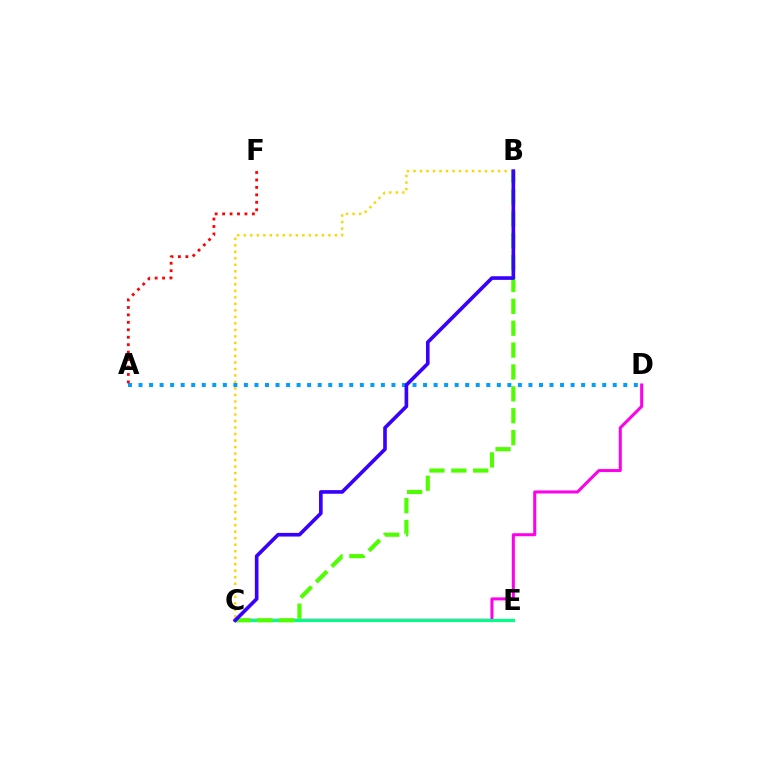{('B', 'C'): [{'color': '#ffd500', 'line_style': 'dotted', 'thickness': 1.77}, {'color': '#4fff00', 'line_style': 'dashed', 'thickness': 2.97}, {'color': '#3700ff', 'line_style': 'solid', 'thickness': 2.62}], ('C', 'D'): [{'color': '#ff00ed', 'line_style': 'solid', 'thickness': 2.18}], ('A', 'D'): [{'color': '#009eff', 'line_style': 'dotted', 'thickness': 2.86}], ('C', 'E'): [{'color': '#00ff86', 'line_style': 'solid', 'thickness': 2.25}], ('A', 'F'): [{'color': '#ff0000', 'line_style': 'dotted', 'thickness': 2.02}]}